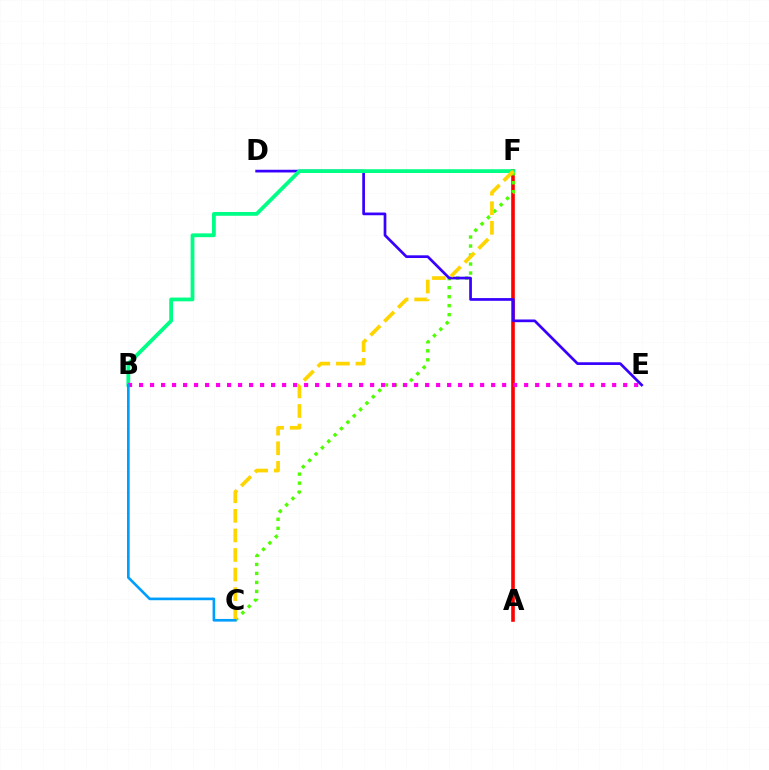{('A', 'F'): [{'color': '#ff0000', 'line_style': 'solid', 'thickness': 2.6}], ('C', 'F'): [{'color': '#4fff00', 'line_style': 'dotted', 'thickness': 2.45}, {'color': '#ffd500', 'line_style': 'dashed', 'thickness': 2.66}], ('D', 'E'): [{'color': '#3700ff', 'line_style': 'solid', 'thickness': 1.95}], ('B', 'F'): [{'color': '#00ff86', 'line_style': 'solid', 'thickness': 2.73}], ('B', 'E'): [{'color': '#ff00ed', 'line_style': 'dotted', 'thickness': 2.99}], ('B', 'C'): [{'color': '#009eff', 'line_style': 'solid', 'thickness': 1.91}]}